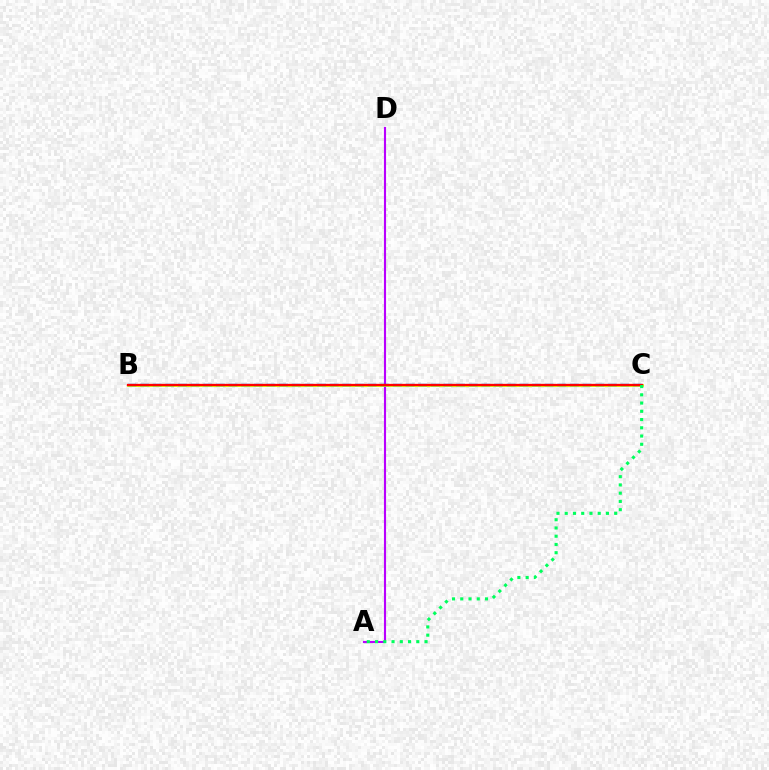{('A', 'D'): [{'color': '#b900ff', 'line_style': 'solid', 'thickness': 1.53}], ('B', 'C'): [{'color': '#d1ff00', 'line_style': 'solid', 'thickness': 1.97}, {'color': '#0074ff', 'line_style': 'dashed', 'thickness': 1.72}, {'color': '#ff0000', 'line_style': 'solid', 'thickness': 1.66}], ('A', 'C'): [{'color': '#00ff5c', 'line_style': 'dotted', 'thickness': 2.24}]}